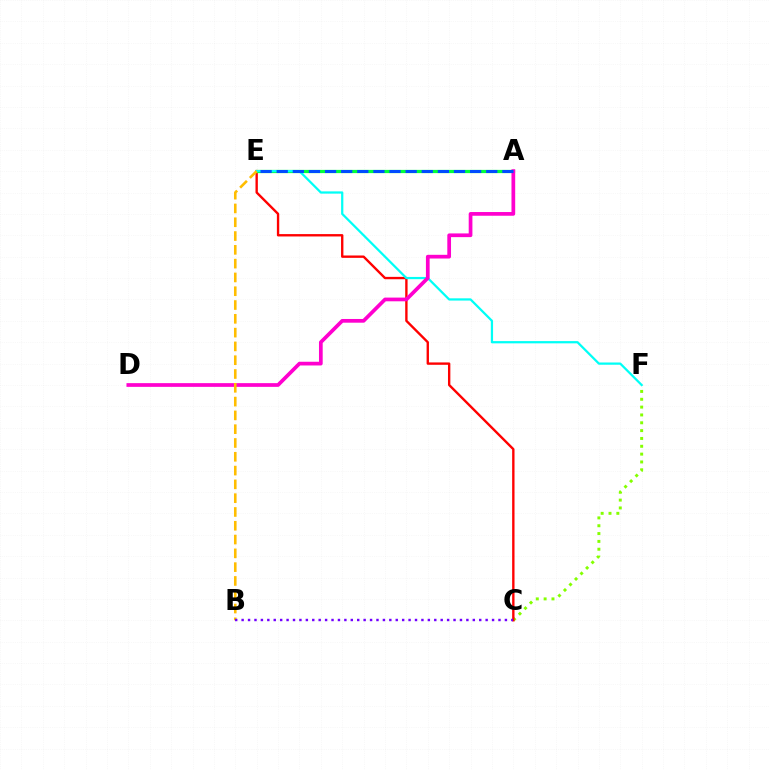{('C', 'F'): [{'color': '#84ff00', 'line_style': 'dotted', 'thickness': 2.13}], ('C', 'E'): [{'color': '#ff0000', 'line_style': 'solid', 'thickness': 1.71}], ('A', 'E'): [{'color': '#00ff39', 'line_style': 'solid', 'thickness': 2.33}, {'color': '#004bff', 'line_style': 'dashed', 'thickness': 2.19}], ('E', 'F'): [{'color': '#00fff6', 'line_style': 'solid', 'thickness': 1.61}], ('A', 'D'): [{'color': '#ff00cf', 'line_style': 'solid', 'thickness': 2.67}], ('B', 'E'): [{'color': '#ffbd00', 'line_style': 'dashed', 'thickness': 1.87}], ('B', 'C'): [{'color': '#7200ff', 'line_style': 'dotted', 'thickness': 1.74}]}